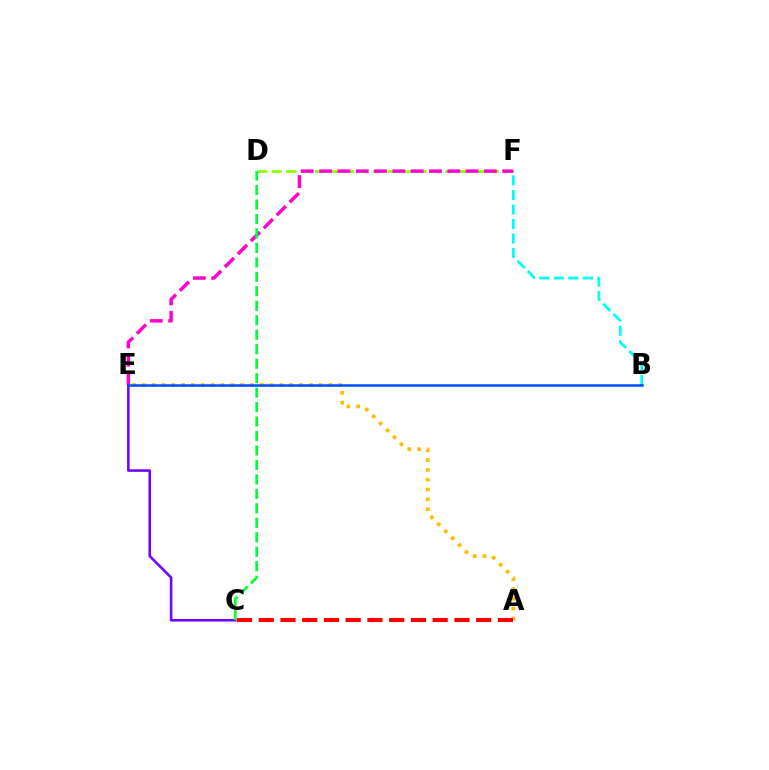{('D', 'F'): [{'color': '#84ff00', 'line_style': 'dashed', 'thickness': 1.97}], ('A', 'E'): [{'color': '#ffbd00', 'line_style': 'dotted', 'thickness': 2.67}], ('C', 'E'): [{'color': '#7200ff', 'line_style': 'solid', 'thickness': 1.84}], ('A', 'C'): [{'color': '#ff0000', 'line_style': 'dashed', 'thickness': 2.95}], ('B', 'F'): [{'color': '#00fff6', 'line_style': 'dashed', 'thickness': 1.97}], ('E', 'F'): [{'color': '#ff00cf', 'line_style': 'dashed', 'thickness': 2.49}], ('B', 'E'): [{'color': '#004bff', 'line_style': 'solid', 'thickness': 1.8}], ('C', 'D'): [{'color': '#00ff39', 'line_style': 'dashed', 'thickness': 1.97}]}